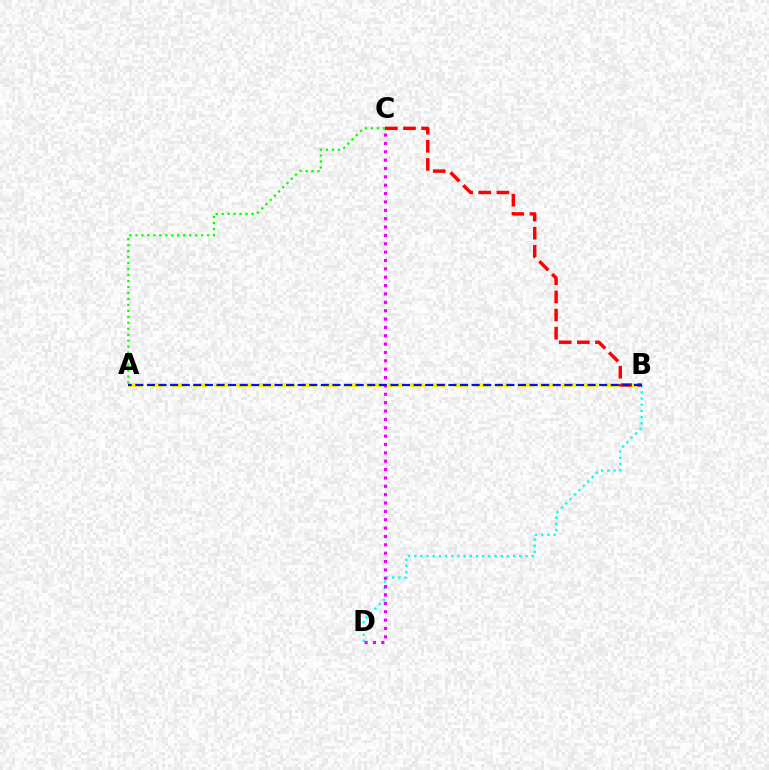{('A', 'B'): [{'color': '#fcf500', 'line_style': 'dashed', 'thickness': 2.94}, {'color': '#0010ff', 'line_style': 'dashed', 'thickness': 1.58}], ('A', 'C'): [{'color': '#08ff00', 'line_style': 'dotted', 'thickness': 1.62}], ('B', 'D'): [{'color': '#00fff6', 'line_style': 'dotted', 'thickness': 1.68}], ('B', 'C'): [{'color': '#ff0000', 'line_style': 'dashed', 'thickness': 2.46}], ('C', 'D'): [{'color': '#ee00ff', 'line_style': 'dotted', 'thickness': 2.27}]}